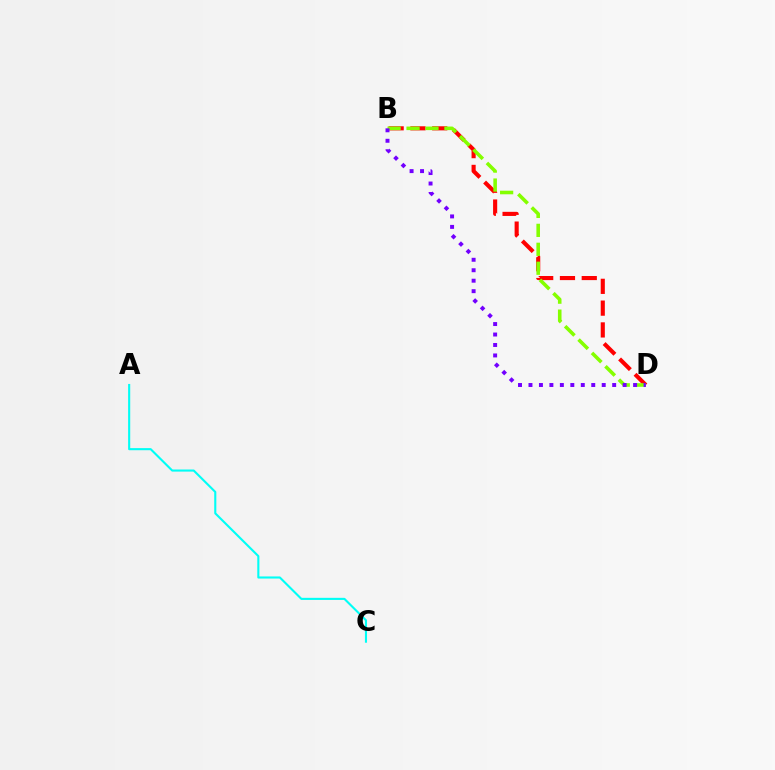{('B', 'D'): [{'color': '#ff0000', 'line_style': 'dashed', 'thickness': 2.96}, {'color': '#84ff00', 'line_style': 'dashed', 'thickness': 2.57}, {'color': '#7200ff', 'line_style': 'dotted', 'thickness': 2.84}], ('A', 'C'): [{'color': '#00fff6', 'line_style': 'solid', 'thickness': 1.51}]}